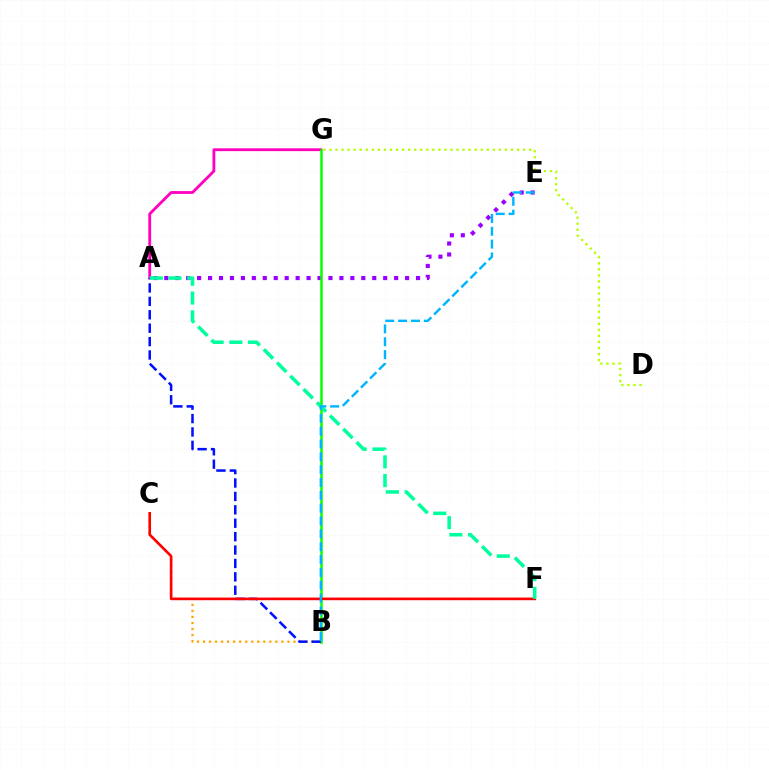{('B', 'C'): [{'color': '#ffa500', 'line_style': 'dotted', 'thickness': 1.64}], ('A', 'E'): [{'color': '#9b00ff', 'line_style': 'dotted', 'thickness': 2.97}], ('D', 'G'): [{'color': '#b3ff00', 'line_style': 'dotted', 'thickness': 1.64}], ('A', 'G'): [{'color': '#ff00bd', 'line_style': 'solid', 'thickness': 2.02}], ('B', 'G'): [{'color': '#08ff00', 'line_style': 'solid', 'thickness': 1.82}], ('A', 'B'): [{'color': '#0010ff', 'line_style': 'dashed', 'thickness': 1.82}], ('C', 'F'): [{'color': '#ff0000', 'line_style': 'solid', 'thickness': 1.9}], ('A', 'F'): [{'color': '#00ff9d', 'line_style': 'dashed', 'thickness': 2.55}], ('B', 'E'): [{'color': '#00b5ff', 'line_style': 'dashed', 'thickness': 1.75}]}